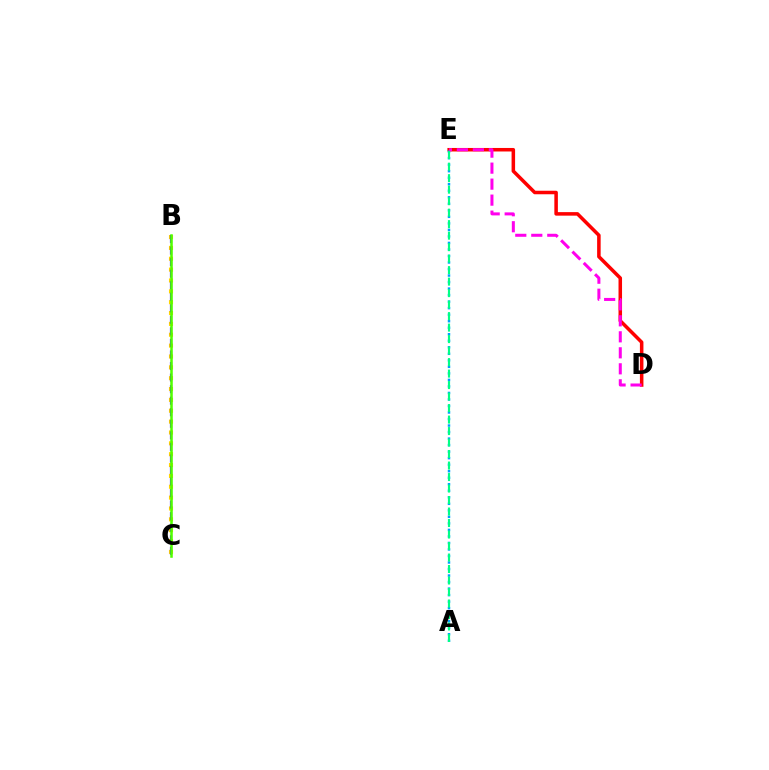{('B', 'C'): [{'color': '#ffd500', 'line_style': 'dotted', 'thickness': 2.95}, {'color': '#3700ff', 'line_style': 'dashed', 'thickness': 1.57}, {'color': '#4fff00', 'line_style': 'solid', 'thickness': 1.83}], ('D', 'E'): [{'color': '#ff0000', 'line_style': 'solid', 'thickness': 2.54}, {'color': '#ff00ed', 'line_style': 'dashed', 'thickness': 2.17}], ('A', 'E'): [{'color': '#009eff', 'line_style': 'dotted', 'thickness': 1.77}, {'color': '#00ff86', 'line_style': 'dashed', 'thickness': 1.56}]}